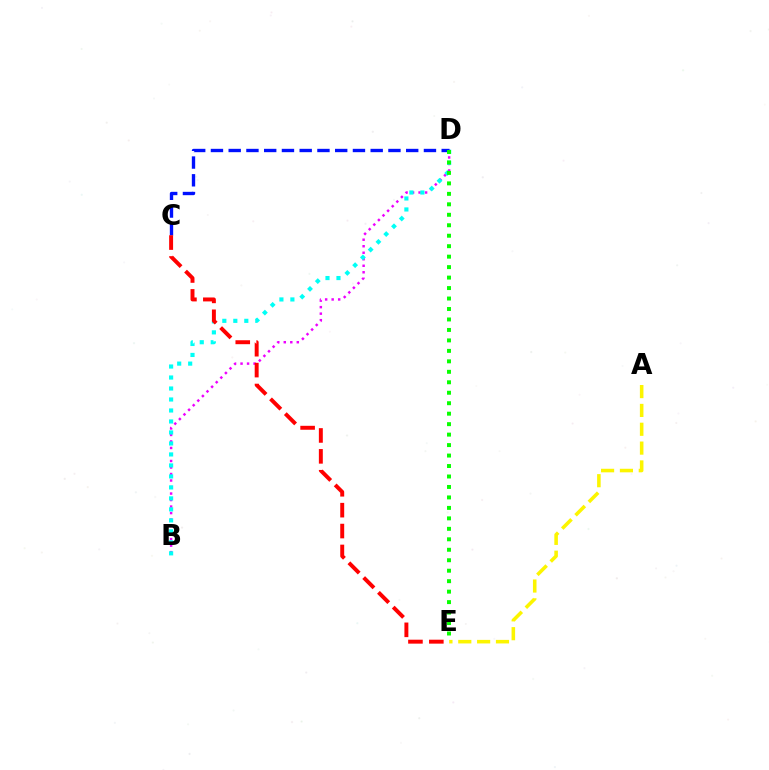{('B', 'D'): [{'color': '#ee00ff', 'line_style': 'dotted', 'thickness': 1.77}, {'color': '#00fff6', 'line_style': 'dotted', 'thickness': 2.99}], ('C', 'D'): [{'color': '#0010ff', 'line_style': 'dashed', 'thickness': 2.41}], ('C', 'E'): [{'color': '#ff0000', 'line_style': 'dashed', 'thickness': 2.84}], ('D', 'E'): [{'color': '#08ff00', 'line_style': 'dotted', 'thickness': 2.84}], ('A', 'E'): [{'color': '#fcf500', 'line_style': 'dashed', 'thickness': 2.56}]}